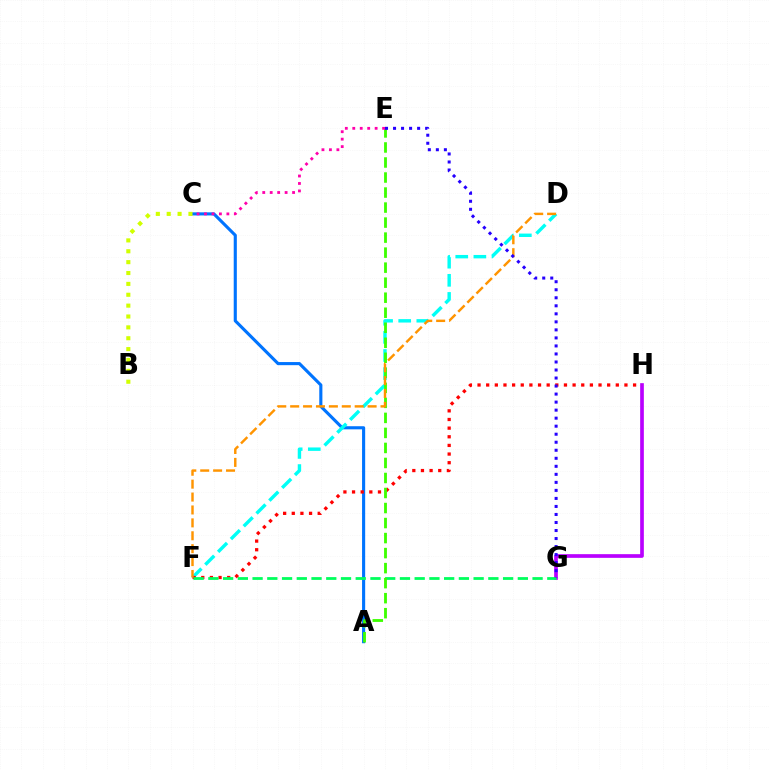{('G', 'H'): [{'color': '#b900ff', 'line_style': 'solid', 'thickness': 2.65}], ('A', 'C'): [{'color': '#0074ff', 'line_style': 'solid', 'thickness': 2.24}], ('D', 'F'): [{'color': '#00fff6', 'line_style': 'dashed', 'thickness': 2.46}, {'color': '#ff9400', 'line_style': 'dashed', 'thickness': 1.75}], ('B', 'C'): [{'color': '#d1ff00', 'line_style': 'dotted', 'thickness': 2.95}], ('F', 'H'): [{'color': '#ff0000', 'line_style': 'dotted', 'thickness': 2.35}], ('F', 'G'): [{'color': '#00ff5c', 'line_style': 'dashed', 'thickness': 2.0}], ('A', 'E'): [{'color': '#3dff00', 'line_style': 'dashed', 'thickness': 2.04}], ('C', 'E'): [{'color': '#ff00ac', 'line_style': 'dotted', 'thickness': 2.03}], ('E', 'G'): [{'color': '#2500ff', 'line_style': 'dotted', 'thickness': 2.18}]}